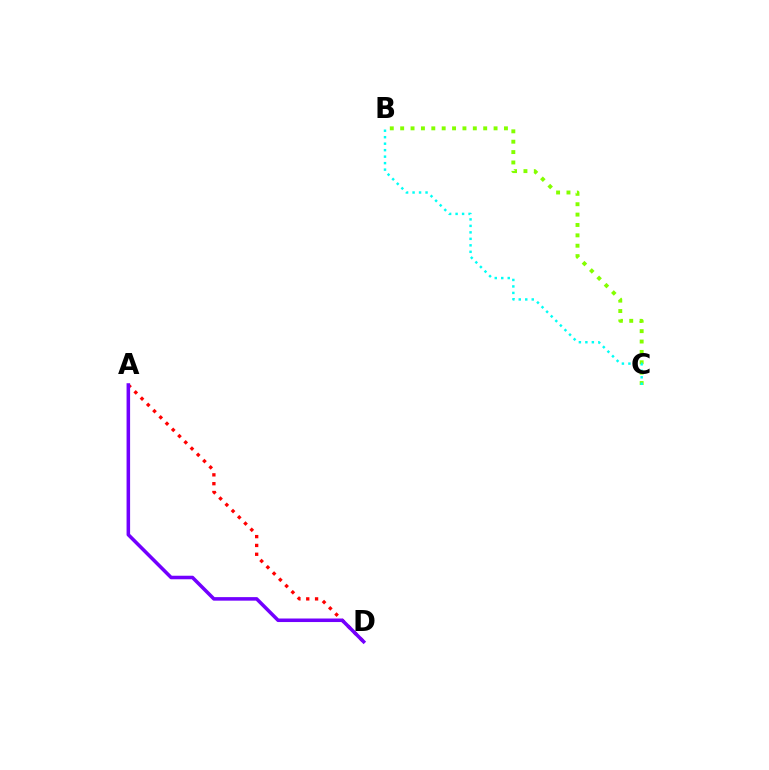{('A', 'D'): [{'color': '#ff0000', 'line_style': 'dotted', 'thickness': 2.4}, {'color': '#7200ff', 'line_style': 'solid', 'thickness': 2.55}], ('B', 'C'): [{'color': '#84ff00', 'line_style': 'dotted', 'thickness': 2.82}, {'color': '#00fff6', 'line_style': 'dotted', 'thickness': 1.76}]}